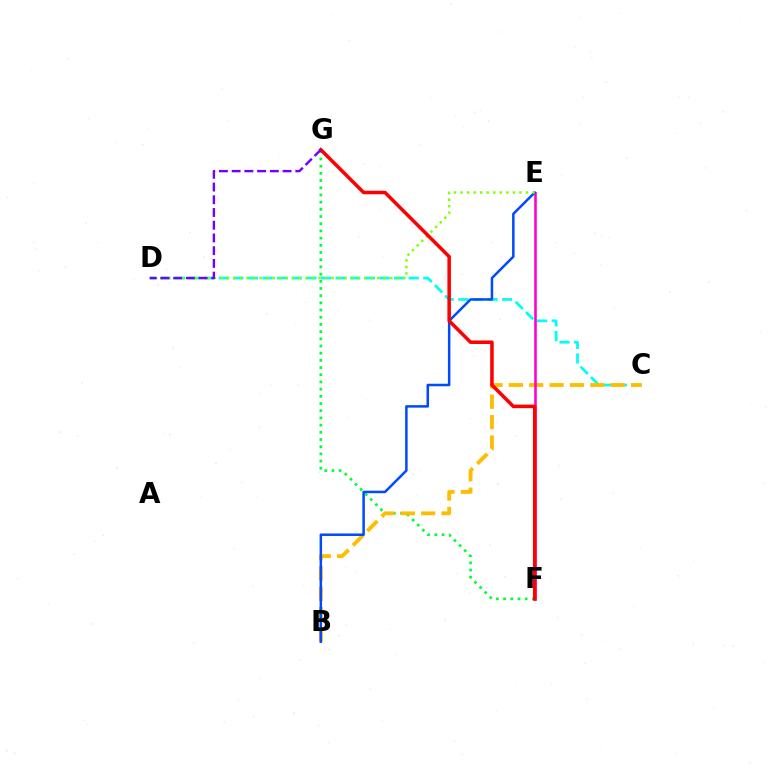{('F', 'G'): [{'color': '#00ff39', 'line_style': 'dotted', 'thickness': 1.95}, {'color': '#ff0000', 'line_style': 'solid', 'thickness': 2.54}], ('C', 'D'): [{'color': '#00fff6', 'line_style': 'dashed', 'thickness': 1.98}], ('B', 'C'): [{'color': '#ffbd00', 'line_style': 'dashed', 'thickness': 2.76}], ('E', 'F'): [{'color': '#ff00cf', 'line_style': 'solid', 'thickness': 1.86}], ('B', 'E'): [{'color': '#004bff', 'line_style': 'solid', 'thickness': 1.81}], ('D', 'E'): [{'color': '#84ff00', 'line_style': 'dotted', 'thickness': 1.78}], ('D', 'G'): [{'color': '#7200ff', 'line_style': 'dashed', 'thickness': 1.73}]}